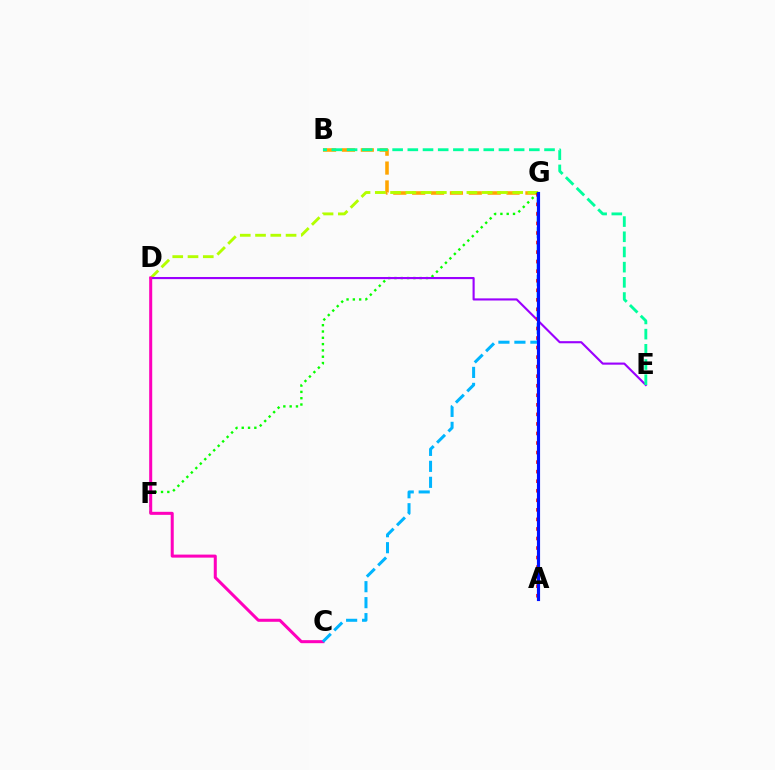{('B', 'G'): [{'color': '#ffa500', 'line_style': 'dashed', 'thickness': 2.56}], ('D', 'G'): [{'color': '#b3ff00', 'line_style': 'dashed', 'thickness': 2.07}], ('F', 'G'): [{'color': '#08ff00', 'line_style': 'dotted', 'thickness': 1.71}], ('D', 'E'): [{'color': '#9b00ff', 'line_style': 'solid', 'thickness': 1.53}], ('C', 'D'): [{'color': '#ff00bd', 'line_style': 'solid', 'thickness': 2.18}], ('C', 'G'): [{'color': '#00b5ff', 'line_style': 'dashed', 'thickness': 2.17}], ('A', 'G'): [{'color': '#ff0000', 'line_style': 'dotted', 'thickness': 2.59}, {'color': '#0010ff', 'line_style': 'solid', 'thickness': 2.27}], ('B', 'E'): [{'color': '#00ff9d', 'line_style': 'dashed', 'thickness': 2.06}]}